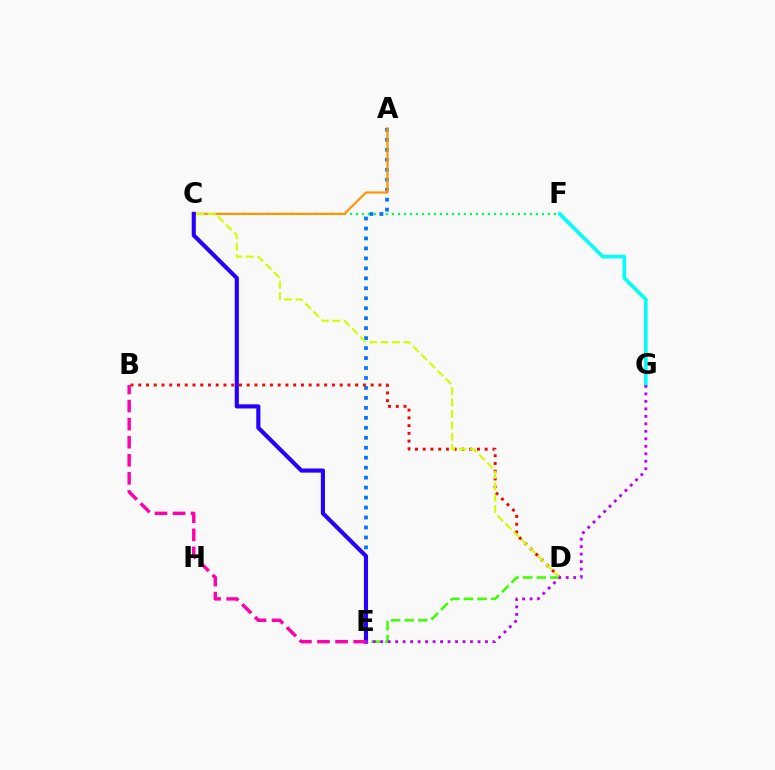{('C', 'F'): [{'color': '#00ff5c', 'line_style': 'dotted', 'thickness': 1.63}], ('A', 'E'): [{'color': '#0074ff', 'line_style': 'dotted', 'thickness': 2.71}], ('B', 'D'): [{'color': '#ff0000', 'line_style': 'dotted', 'thickness': 2.1}], ('D', 'E'): [{'color': '#3dff00', 'line_style': 'dashed', 'thickness': 1.85}], ('F', 'G'): [{'color': '#00fff6', 'line_style': 'solid', 'thickness': 2.59}], ('A', 'C'): [{'color': '#ff9400', 'line_style': 'solid', 'thickness': 1.59}], ('C', 'E'): [{'color': '#2500ff', 'line_style': 'solid', 'thickness': 2.97}], ('C', 'D'): [{'color': '#d1ff00', 'line_style': 'dashed', 'thickness': 1.55}], ('B', 'E'): [{'color': '#ff00ac', 'line_style': 'dashed', 'thickness': 2.46}], ('E', 'G'): [{'color': '#b900ff', 'line_style': 'dotted', 'thickness': 2.03}]}